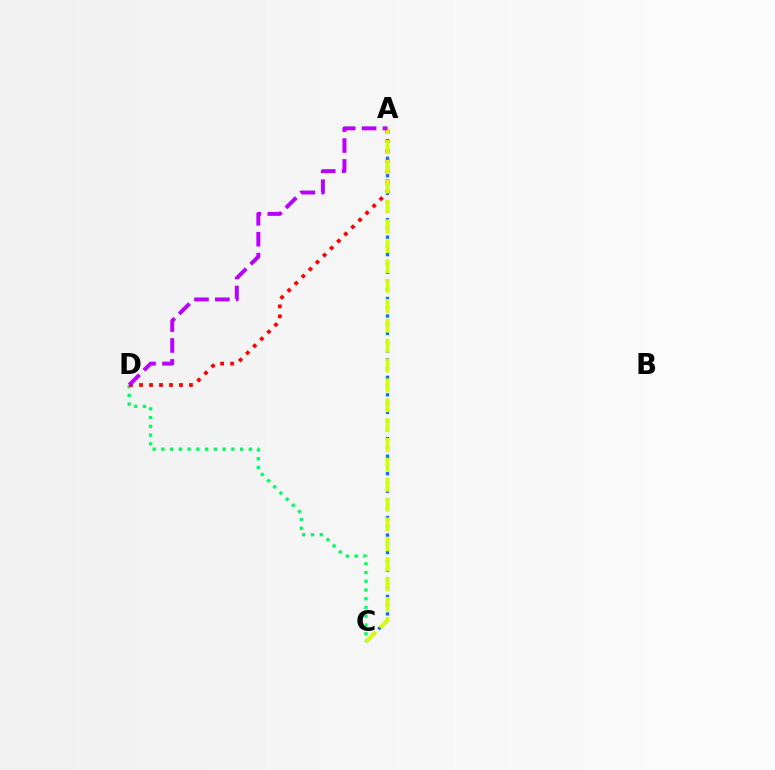{('A', 'C'): [{'color': '#0074ff', 'line_style': 'dotted', 'thickness': 2.38}, {'color': '#d1ff00', 'line_style': 'dashed', 'thickness': 2.7}], ('C', 'D'): [{'color': '#00ff5c', 'line_style': 'dotted', 'thickness': 2.38}], ('A', 'D'): [{'color': '#ff0000', 'line_style': 'dotted', 'thickness': 2.71}, {'color': '#b900ff', 'line_style': 'dashed', 'thickness': 2.84}]}